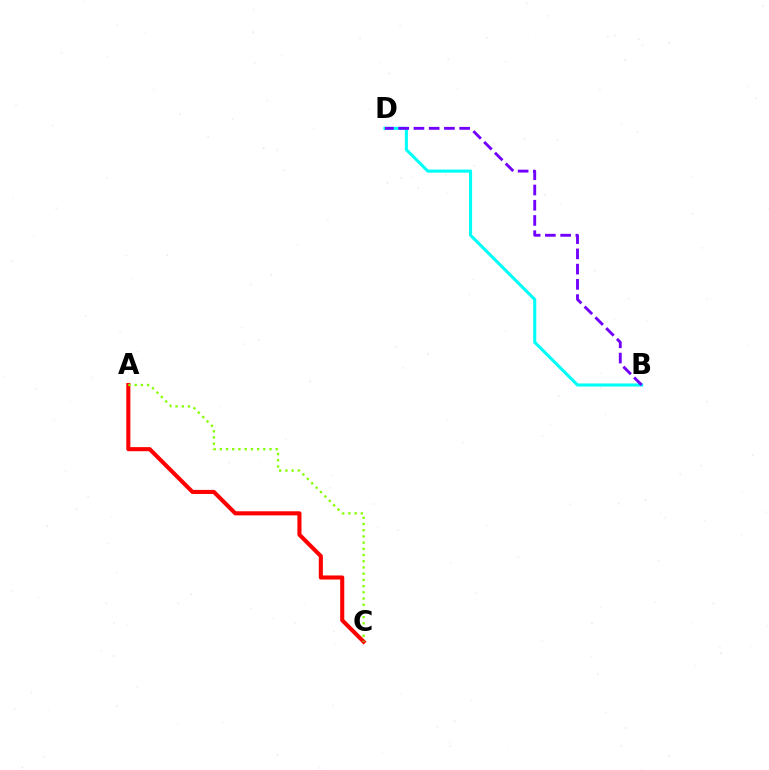{('B', 'D'): [{'color': '#00fff6', 'line_style': 'solid', 'thickness': 2.22}, {'color': '#7200ff', 'line_style': 'dashed', 'thickness': 2.07}], ('A', 'C'): [{'color': '#ff0000', 'line_style': 'solid', 'thickness': 2.94}, {'color': '#84ff00', 'line_style': 'dotted', 'thickness': 1.69}]}